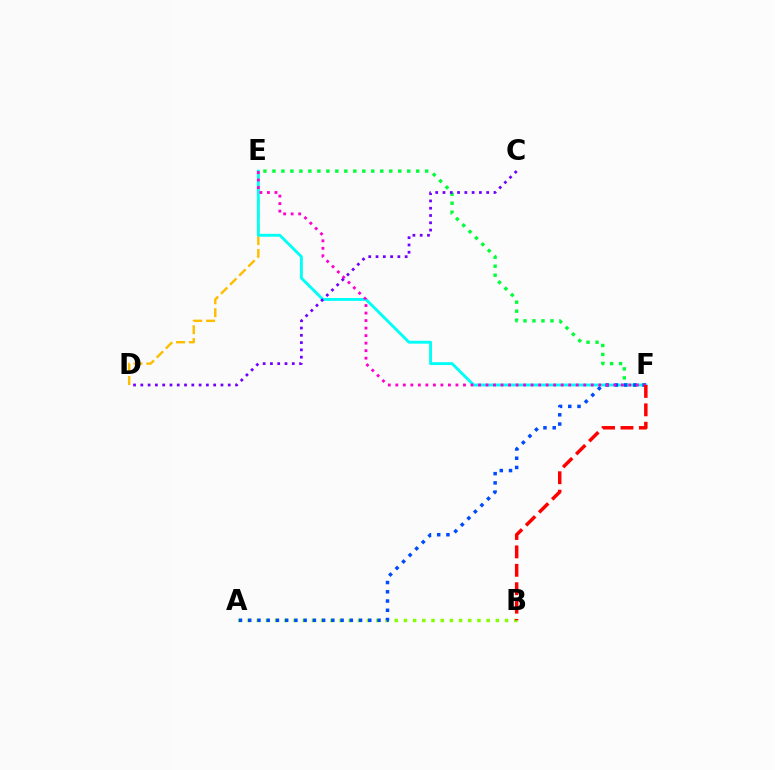{('D', 'E'): [{'color': '#ffbd00', 'line_style': 'dashed', 'thickness': 1.75}], ('E', 'F'): [{'color': '#00ff39', 'line_style': 'dotted', 'thickness': 2.44}, {'color': '#00fff6', 'line_style': 'solid', 'thickness': 2.08}, {'color': '#ff00cf', 'line_style': 'dotted', 'thickness': 2.04}], ('A', 'B'): [{'color': '#84ff00', 'line_style': 'dotted', 'thickness': 2.5}], ('A', 'F'): [{'color': '#004bff', 'line_style': 'dotted', 'thickness': 2.51}], ('B', 'F'): [{'color': '#ff0000', 'line_style': 'dashed', 'thickness': 2.5}], ('C', 'D'): [{'color': '#7200ff', 'line_style': 'dotted', 'thickness': 1.98}]}